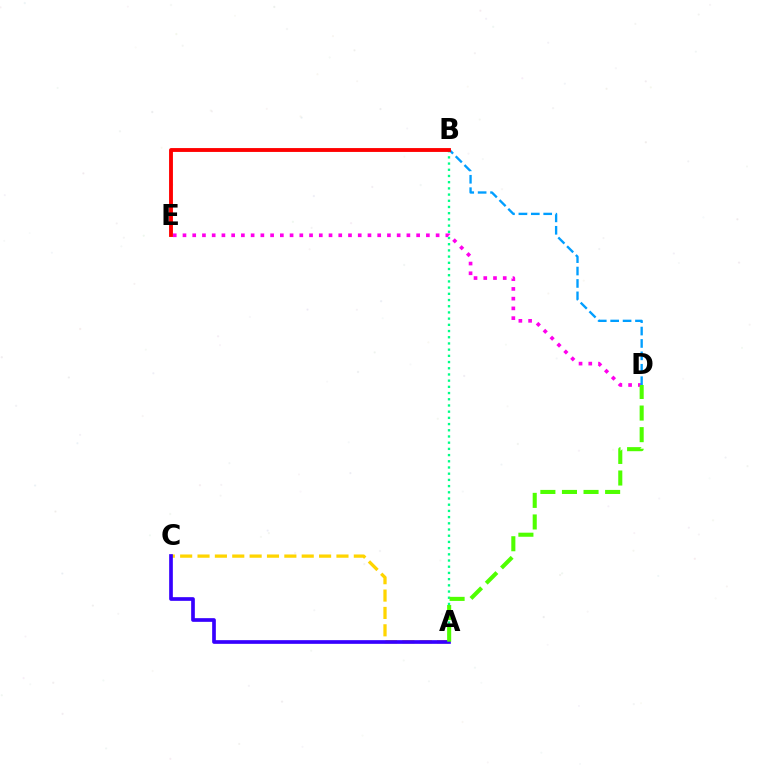{('A', 'B'): [{'color': '#00ff86', 'line_style': 'dotted', 'thickness': 1.69}], ('A', 'C'): [{'color': '#ffd500', 'line_style': 'dashed', 'thickness': 2.36}, {'color': '#3700ff', 'line_style': 'solid', 'thickness': 2.65}], ('D', 'E'): [{'color': '#ff00ed', 'line_style': 'dotted', 'thickness': 2.65}], ('B', 'D'): [{'color': '#009eff', 'line_style': 'dashed', 'thickness': 1.69}], ('A', 'D'): [{'color': '#4fff00', 'line_style': 'dashed', 'thickness': 2.93}], ('B', 'E'): [{'color': '#ff0000', 'line_style': 'solid', 'thickness': 2.78}]}